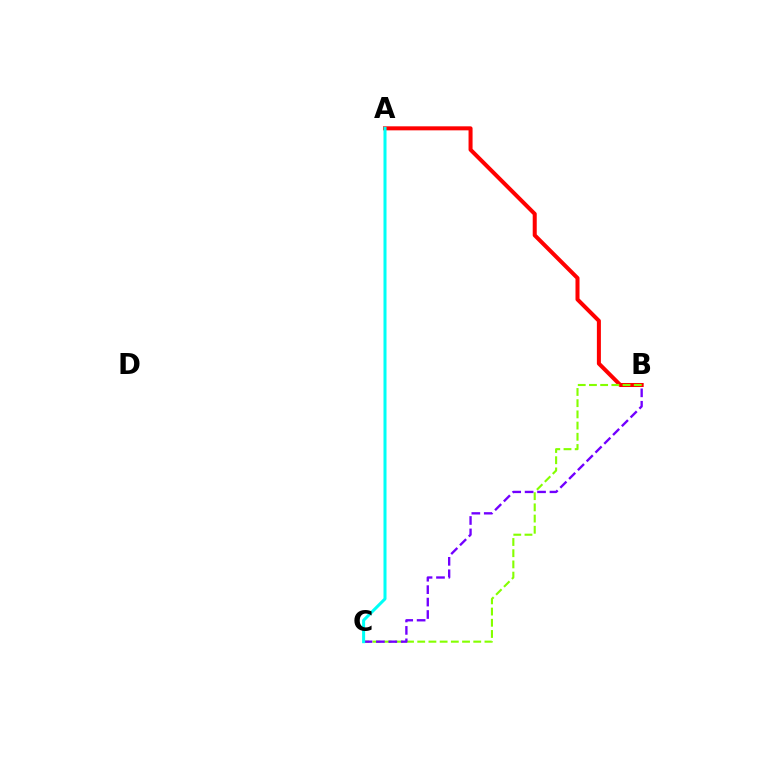{('A', 'B'): [{'color': '#ff0000', 'line_style': 'solid', 'thickness': 2.9}], ('B', 'C'): [{'color': '#84ff00', 'line_style': 'dashed', 'thickness': 1.52}, {'color': '#7200ff', 'line_style': 'dashed', 'thickness': 1.69}], ('A', 'C'): [{'color': '#00fff6', 'line_style': 'solid', 'thickness': 2.18}]}